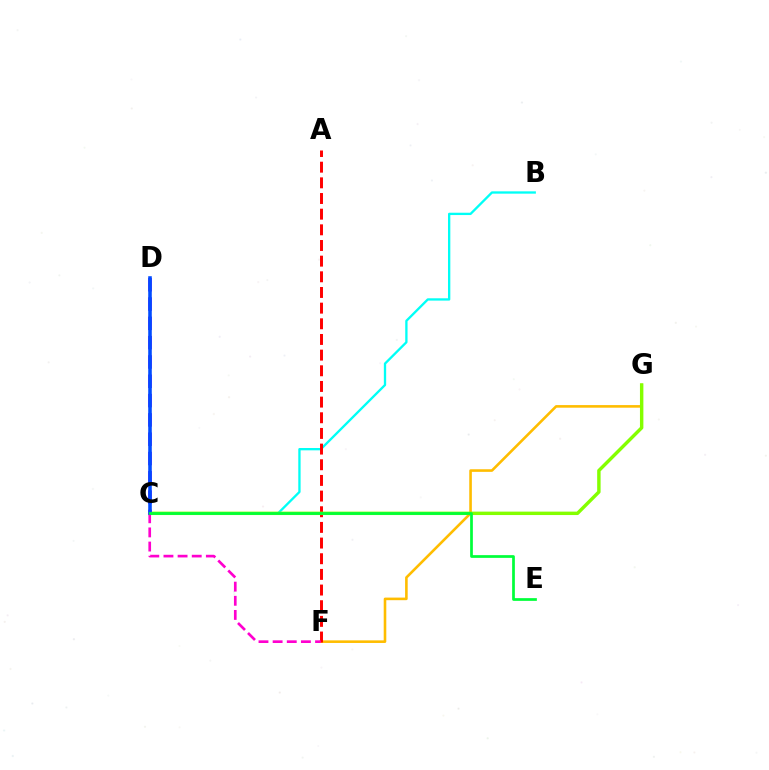{('F', 'G'): [{'color': '#ffbd00', 'line_style': 'solid', 'thickness': 1.87}], ('B', 'C'): [{'color': '#00fff6', 'line_style': 'solid', 'thickness': 1.67}], ('C', 'D'): [{'color': '#7200ff', 'line_style': 'dashed', 'thickness': 2.62}, {'color': '#004bff', 'line_style': 'solid', 'thickness': 2.57}], ('A', 'F'): [{'color': '#ff0000', 'line_style': 'dashed', 'thickness': 2.13}], ('C', 'G'): [{'color': '#84ff00', 'line_style': 'solid', 'thickness': 2.47}], ('C', 'F'): [{'color': '#ff00cf', 'line_style': 'dashed', 'thickness': 1.92}], ('C', 'E'): [{'color': '#00ff39', 'line_style': 'solid', 'thickness': 1.95}]}